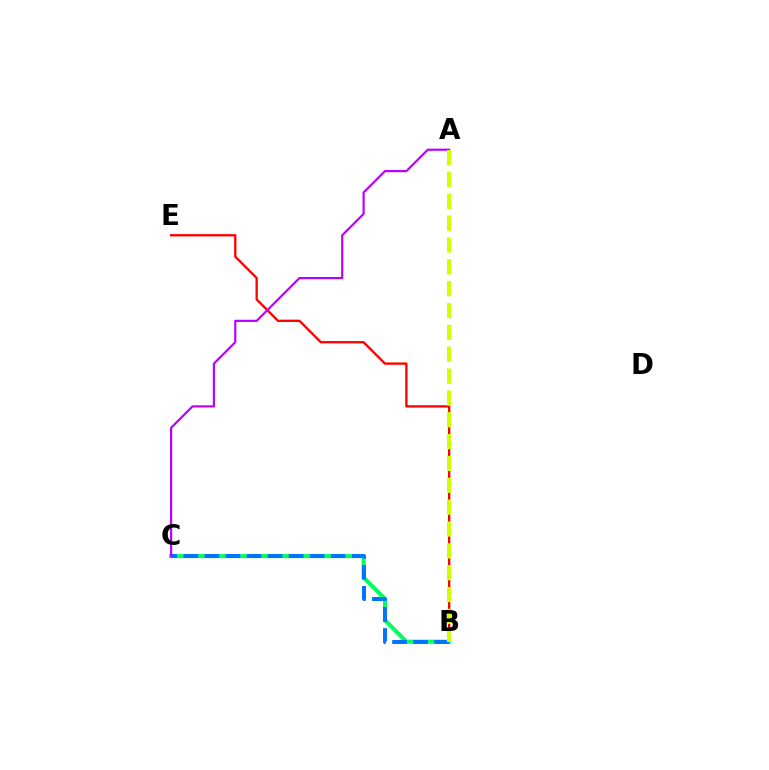{('B', 'E'): [{'color': '#ff0000', 'line_style': 'solid', 'thickness': 1.68}], ('B', 'C'): [{'color': '#00ff5c', 'line_style': 'solid', 'thickness': 2.9}, {'color': '#0074ff', 'line_style': 'dashed', 'thickness': 2.86}], ('A', 'C'): [{'color': '#b900ff', 'line_style': 'solid', 'thickness': 1.56}], ('A', 'B'): [{'color': '#d1ff00', 'line_style': 'dashed', 'thickness': 2.97}]}